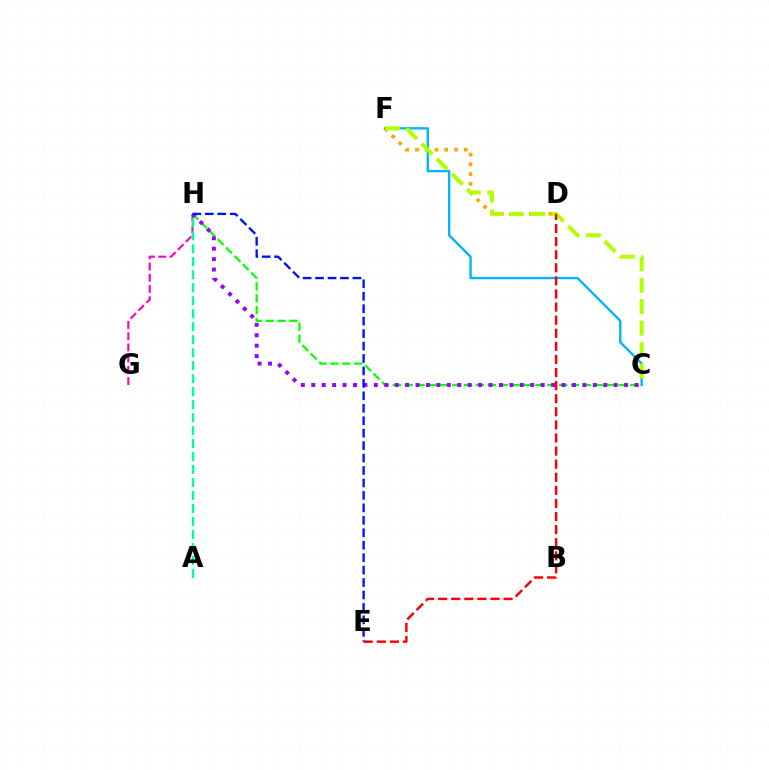{('D', 'F'): [{'color': '#ffa500', 'line_style': 'dotted', 'thickness': 2.65}], ('G', 'H'): [{'color': '#ff00bd', 'line_style': 'dashed', 'thickness': 1.52}], ('A', 'H'): [{'color': '#00ff9d', 'line_style': 'dashed', 'thickness': 1.76}], ('C', 'F'): [{'color': '#00b5ff', 'line_style': 'solid', 'thickness': 1.71}, {'color': '#b3ff00', 'line_style': 'dashed', 'thickness': 2.92}], ('C', 'H'): [{'color': '#08ff00', 'line_style': 'dashed', 'thickness': 1.61}, {'color': '#9b00ff', 'line_style': 'dotted', 'thickness': 2.83}], ('D', 'E'): [{'color': '#ff0000', 'line_style': 'dashed', 'thickness': 1.78}], ('E', 'H'): [{'color': '#0010ff', 'line_style': 'dashed', 'thickness': 1.69}]}